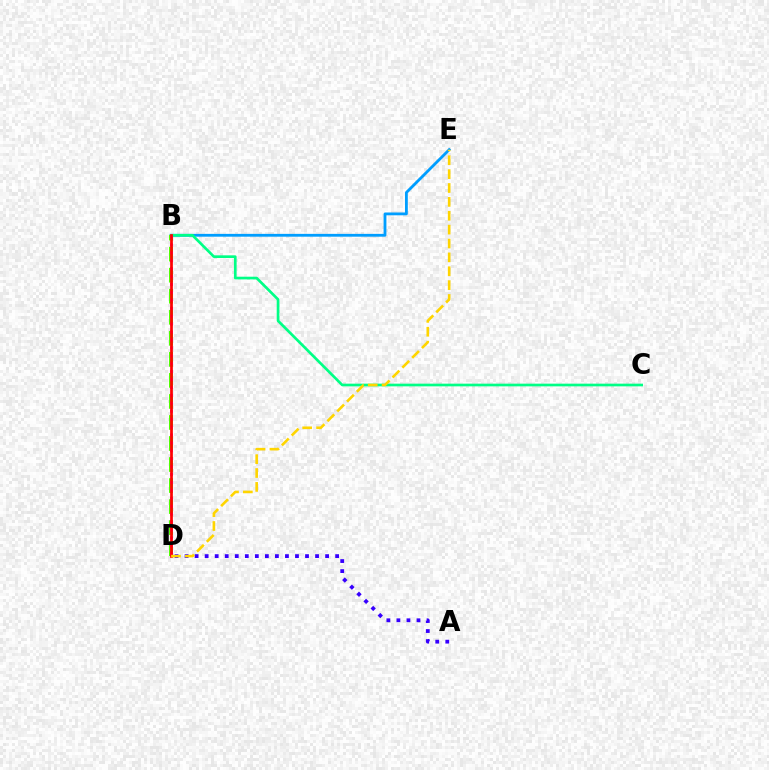{('B', 'E'): [{'color': '#009eff', 'line_style': 'solid', 'thickness': 2.03}], ('A', 'D'): [{'color': '#3700ff', 'line_style': 'dotted', 'thickness': 2.73}], ('B', 'C'): [{'color': '#00ff86', 'line_style': 'solid', 'thickness': 1.93}], ('B', 'D'): [{'color': '#4fff00', 'line_style': 'dashed', 'thickness': 2.86}, {'color': '#ff00ed', 'line_style': 'dotted', 'thickness': 2.15}, {'color': '#ff0000', 'line_style': 'solid', 'thickness': 1.95}], ('D', 'E'): [{'color': '#ffd500', 'line_style': 'dashed', 'thickness': 1.88}]}